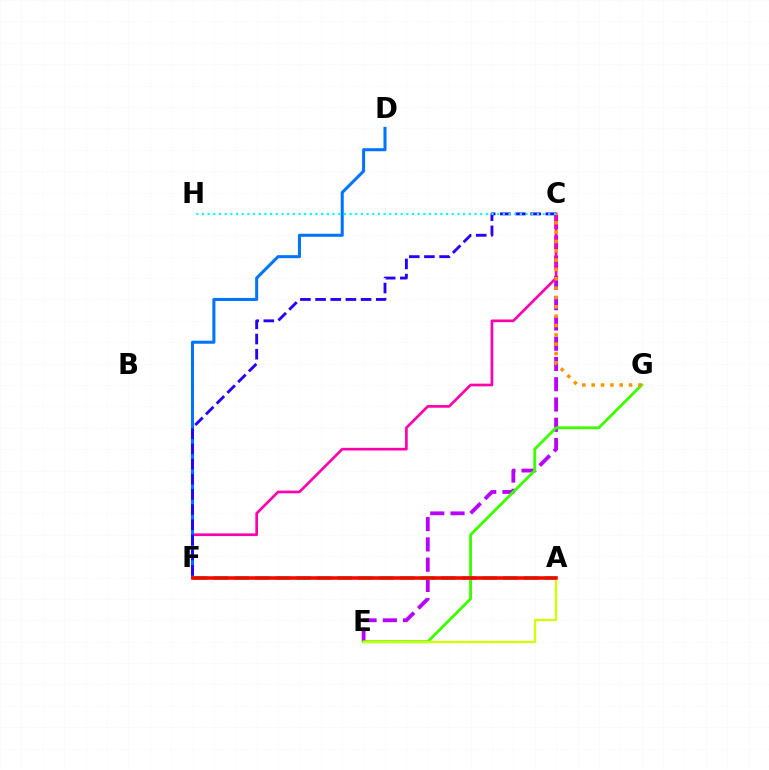{('C', 'E'): [{'color': '#b900ff', 'line_style': 'dashed', 'thickness': 2.75}], ('C', 'F'): [{'color': '#ff00ac', 'line_style': 'solid', 'thickness': 1.93}, {'color': '#2500ff', 'line_style': 'dashed', 'thickness': 2.06}], ('E', 'G'): [{'color': '#3dff00', 'line_style': 'solid', 'thickness': 2.06}], ('D', 'F'): [{'color': '#0074ff', 'line_style': 'solid', 'thickness': 2.19}], ('A', 'F'): [{'color': '#00ff5c', 'line_style': 'dashed', 'thickness': 2.81}, {'color': '#ff0000', 'line_style': 'solid', 'thickness': 2.55}], ('A', 'E'): [{'color': '#d1ff00', 'line_style': 'solid', 'thickness': 1.68}], ('C', 'G'): [{'color': '#ff9400', 'line_style': 'dotted', 'thickness': 2.54}], ('C', 'H'): [{'color': '#00fff6', 'line_style': 'dotted', 'thickness': 1.54}]}